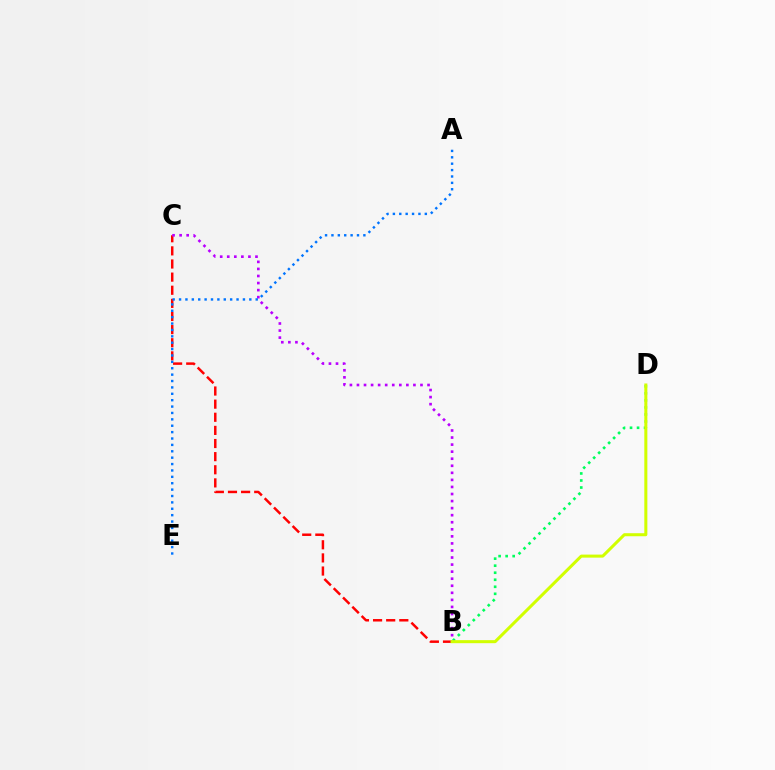{('B', 'C'): [{'color': '#ff0000', 'line_style': 'dashed', 'thickness': 1.78}, {'color': '#b900ff', 'line_style': 'dotted', 'thickness': 1.92}], ('B', 'D'): [{'color': '#00ff5c', 'line_style': 'dotted', 'thickness': 1.91}, {'color': '#d1ff00', 'line_style': 'solid', 'thickness': 2.18}], ('A', 'E'): [{'color': '#0074ff', 'line_style': 'dotted', 'thickness': 1.74}]}